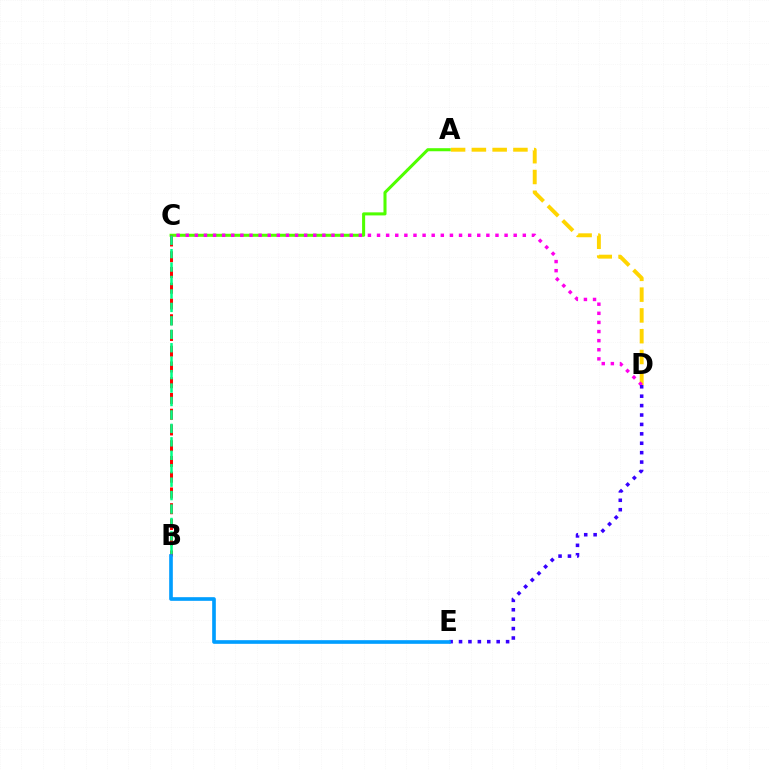{('A', 'D'): [{'color': '#ffd500', 'line_style': 'dashed', 'thickness': 2.82}], ('A', 'C'): [{'color': '#4fff00', 'line_style': 'solid', 'thickness': 2.2}], ('C', 'D'): [{'color': '#ff00ed', 'line_style': 'dotted', 'thickness': 2.48}], ('D', 'E'): [{'color': '#3700ff', 'line_style': 'dotted', 'thickness': 2.56}], ('B', 'C'): [{'color': '#ff0000', 'line_style': 'dashed', 'thickness': 2.14}, {'color': '#00ff86', 'line_style': 'dashed', 'thickness': 1.83}], ('B', 'E'): [{'color': '#009eff', 'line_style': 'solid', 'thickness': 2.62}]}